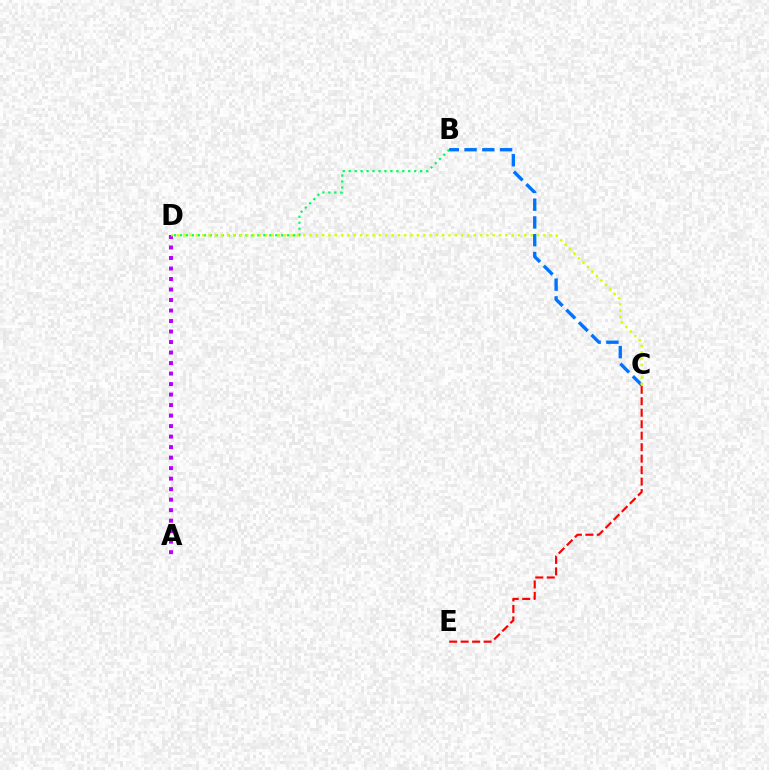{('A', 'D'): [{'color': '#b900ff', 'line_style': 'dotted', 'thickness': 2.85}], ('C', 'E'): [{'color': '#ff0000', 'line_style': 'dashed', 'thickness': 1.56}], ('B', 'D'): [{'color': '#00ff5c', 'line_style': 'dotted', 'thickness': 1.62}], ('B', 'C'): [{'color': '#0074ff', 'line_style': 'dashed', 'thickness': 2.41}], ('C', 'D'): [{'color': '#d1ff00', 'line_style': 'dotted', 'thickness': 1.72}]}